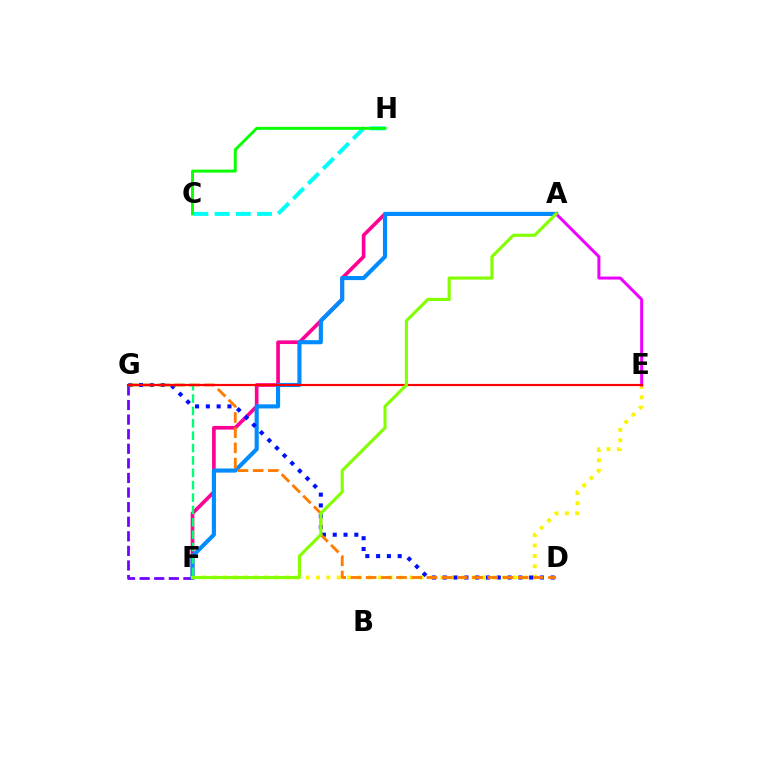{('A', 'F'): [{'color': '#ff0094', 'line_style': 'solid', 'thickness': 2.63}, {'color': '#008cff', 'line_style': 'solid', 'thickness': 2.96}, {'color': '#84ff00', 'line_style': 'solid', 'thickness': 2.25}], ('F', 'G'): [{'color': '#7200ff', 'line_style': 'dashed', 'thickness': 1.98}, {'color': '#00ff74', 'line_style': 'dashed', 'thickness': 1.68}], ('E', 'F'): [{'color': '#fcf500', 'line_style': 'dotted', 'thickness': 2.82}], ('D', 'G'): [{'color': '#0010ff', 'line_style': 'dotted', 'thickness': 2.93}, {'color': '#ff7c00', 'line_style': 'dashed', 'thickness': 2.06}], ('A', 'E'): [{'color': '#ee00ff', 'line_style': 'solid', 'thickness': 2.15}], ('E', 'G'): [{'color': '#ff0000', 'line_style': 'solid', 'thickness': 1.57}], ('C', 'H'): [{'color': '#00fff6', 'line_style': 'dashed', 'thickness': 2.88}, {'color': '#08ff00', 'line_style': 'solid', 'thickness': 2.09}]}